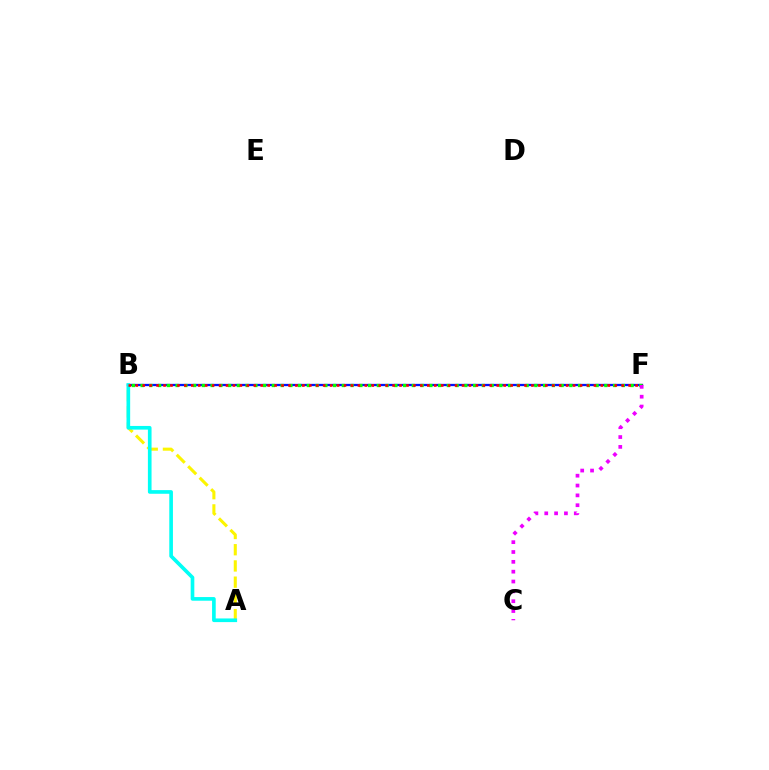{('B', 'F'): [{'color': '#0010ff', 'line_style': 'solid', 'thickness': 1.65}, {'color': '#08ff00', 'line_style': 'dotted', 'thickness': 2.38}, {'color': '#ff0000', 'line_style': 'dotted', 'thickness': 1.89}], ('A', 'B'): [{'color': '#fcf500', 'line_style': 'dashed', 'thickness': 2.2}, {'color': '#00fff6', 'line_style': 'solid', 'thickness': 2.63}], ('C', 'F'): [{'color': '#ee00ff', 'line_style': 'dotted', 'thickness': 2.67}]}